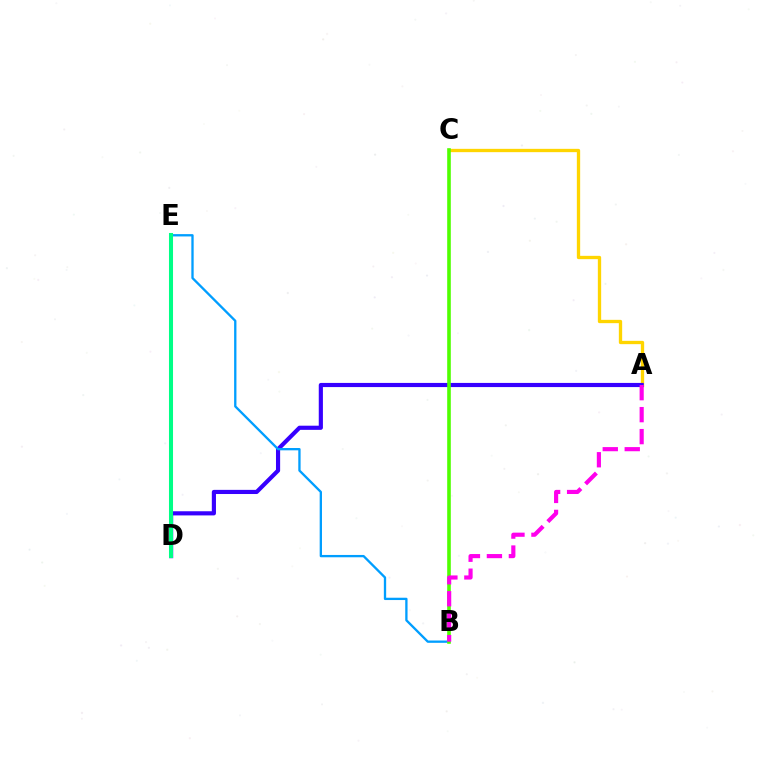{('A', 'C'): [{'color': '#ffd500', 'line_style': 'solid', 'thickness': 2.39}], ('D', 'E'): [{'color': '#ff0000', 'line_style': 'dotted', 'thickness': 2.86}, {'color': '#00ff86', 'line_style': 'solid', 'thickness': 2.91}], ('A', 'D'): [{'color': '#3700ff', 'line_style': 'solid', 'thickness': 2.99}], ('B', 'E'): [{'color': '#009eff', 'line_style': 'solid', 'thickness': 1.67}], ('B', 'C'): [{'color': '#4fff00', 'line_style': 'solid', 'thickness': 2.59}], ('A', 'B'): [{'color': '#ff00ed', 'line_style': 'dashed', 'thickness': 2.98}]}